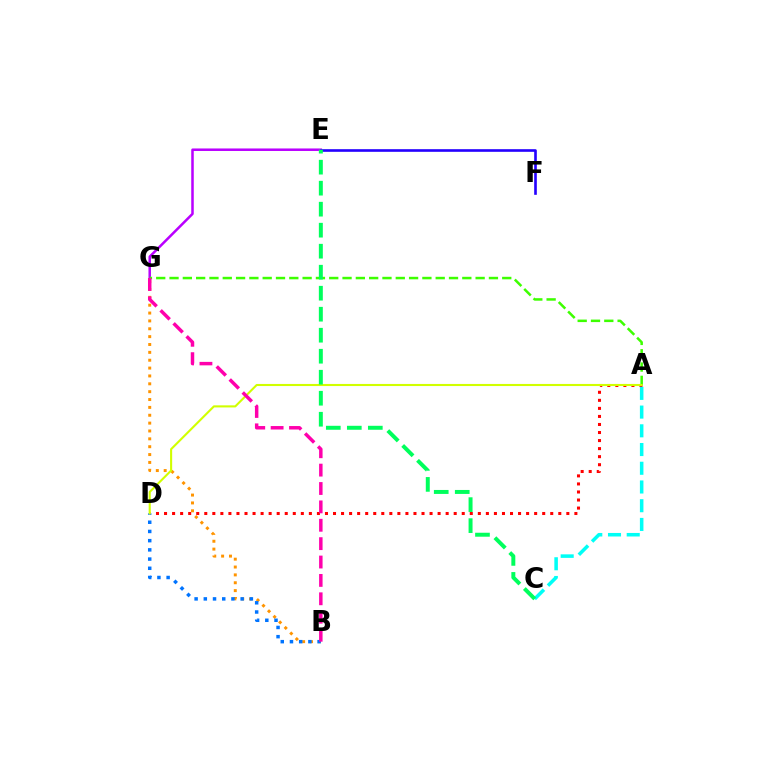{('E', 'G'): [{'color': '#b900ff', 'line_style': 'solid', 'thickness': 1.81}], ('A', 'D'): [{'color': '#ff0000', 'line_style': 'dotted', 'thickness': 2.19}, {'color': '#d1ff00', 'line_style': 'solid', 'thickness': 1.51}], ('E', 'F'): [{'color': '#2500ff', 'line_style': 'solid', 'thickness': 1.9}], ('A', 'C'): [{'color': '#00fff6', 'line_style': 'dashed', 'thickness': 2.54}], ('B', 'G'): [{'color': '#ff9400', 'line_style': 'dotted', 'thickness': 2.14}, {'color': '#ff00ac', 'line_style': 'dashed', 'thickness': 2.5}], ('B', 'D'): [{'color': '#0074ff', 'line_style': 'dotted', 'thickness': 2.5}], ('A', 'G'): [{'color': '#3dff00', 'line_style': 'dashed', 'thickness': 1.81}], ('C', 'E'): [{'color': '#00ff5c', 'line_style': 'dashed', 'thickness': 2.85}]}